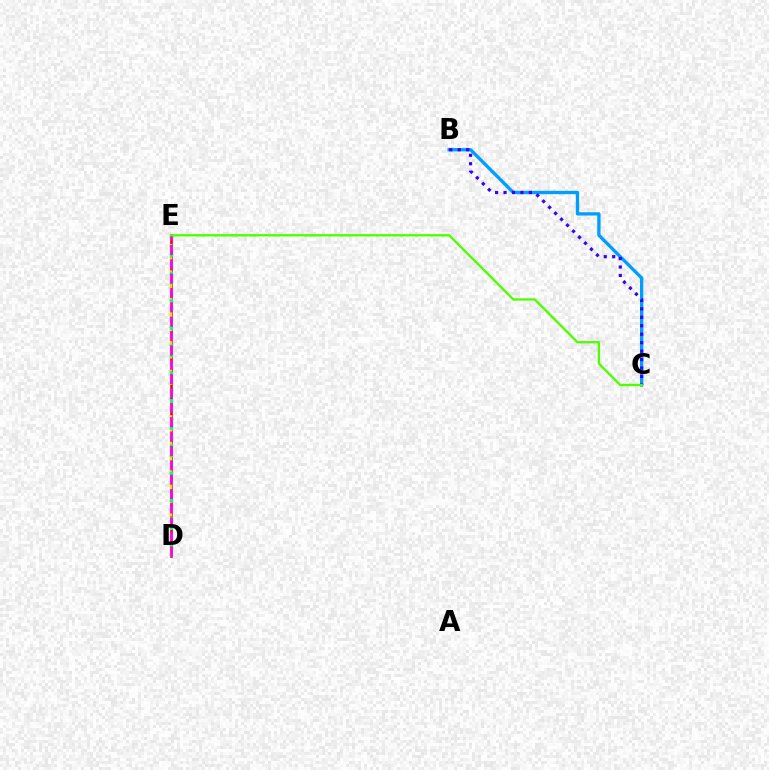{('B', 'C'): [{'color': '#009eff', 'line_style': 'solid', 'thickness': 2.39}, {'color': '#3700ff', 'line_style': 'dotted', 'thickness': 2.3}], ('D', 'E'): [{'color': '#ff0000', 'line_style': 'solid', 'thickness': 1.92}, {'color': '#ffd500', 'line_style': 'dashed', 'thickness': 1.79}, {'color': '#00ff86', 'line_style': 'dotted', 'thickness': 2.47}, {'color': '#ff00ed', 'line_style': 'dashed', 'thickness': 1.95}], ('C', 'E'): [{'color': '#4fff00', 'line_style': 'solid', 'thickness': 1.69}]}